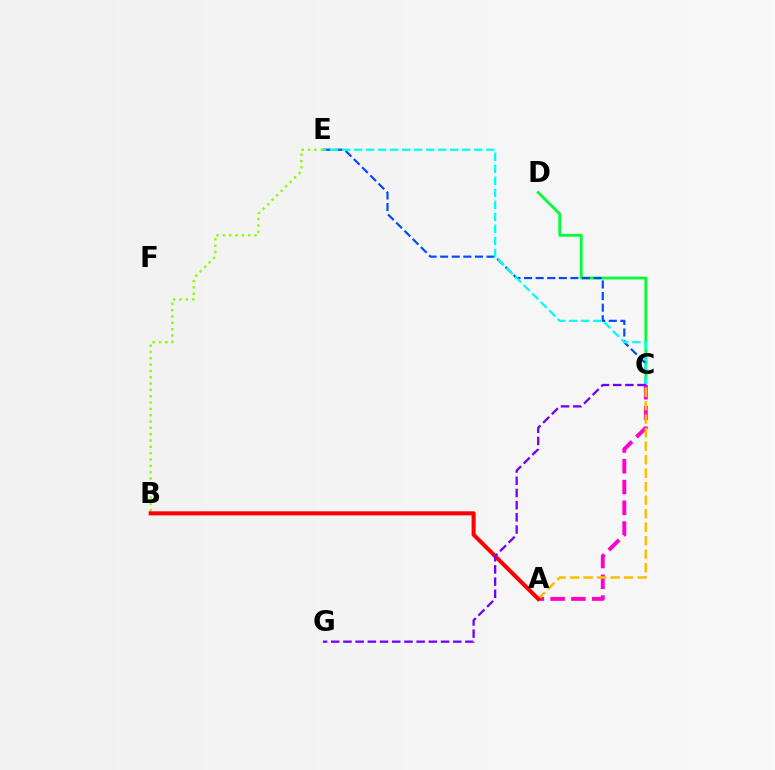{('B', 'E'): [{'color': '#84ff00', 'line_style': 'dotted', 'thickness': 1.72}], ('C', 'D'): [{'color': '#00ff39', 'line_style': 'solid', 'thickness': 2.02}], ('A', 'C'): [{'color': '#ff00cf', 'line_style': 'dashed', 'thickness': 2.82}, {'color': '#ffbd00', 'line_style': 'dashed', 'thickness': 1.83}], ('C', 'E'): [{'color': '#004bff', 'line_style': 'dashed', 'thickness': 1.57}, {'color': '#00fff6', 'line_style': 'dashed', 'thickness': 1.63}], ('A', 'B'): [{'color': '#ff0000', 'line_style': 'solid', 'thickness': 2.92}], ('C', 'G'): [{'color': '#7200ff', 'line_style': 'dashed', 'thickness': 1.66}]}